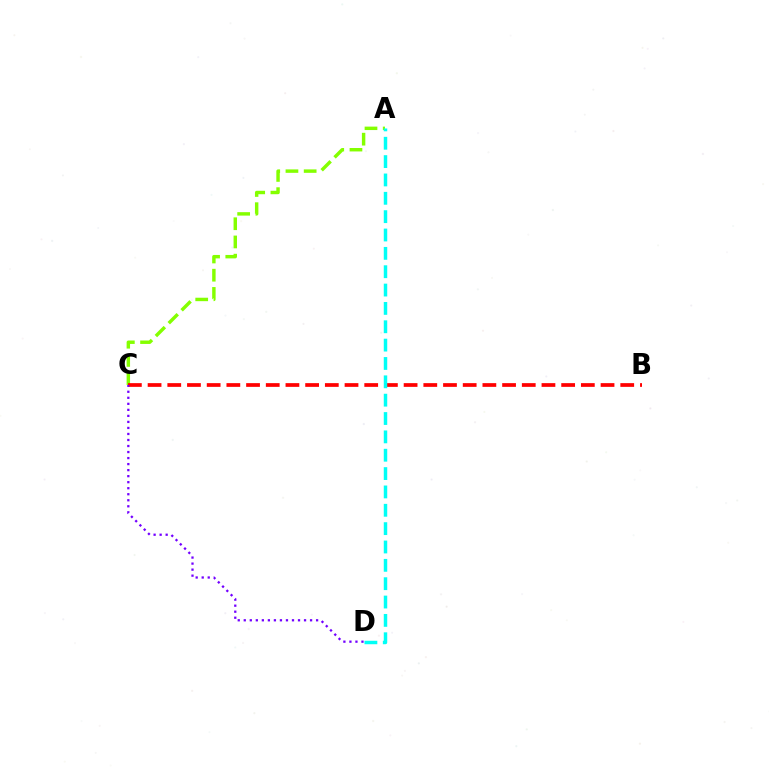{('A', 'C'): [{'color': '#84ff00', 'line_style': 'dashed', 'thickness': 2.47}], ('B', 'C'): [{'color': '#ff0000', 'line_style': 'dashed', 'thickness': 2.68}], ('A', 'D'): [{'color': '#00fff6', 'line_style': 'dashed', 'thickness': 2.49}], ('C', 'D'): [{'color': '#7200ff', 'line_style': 'dotted', 'thickness': 1.64}]}